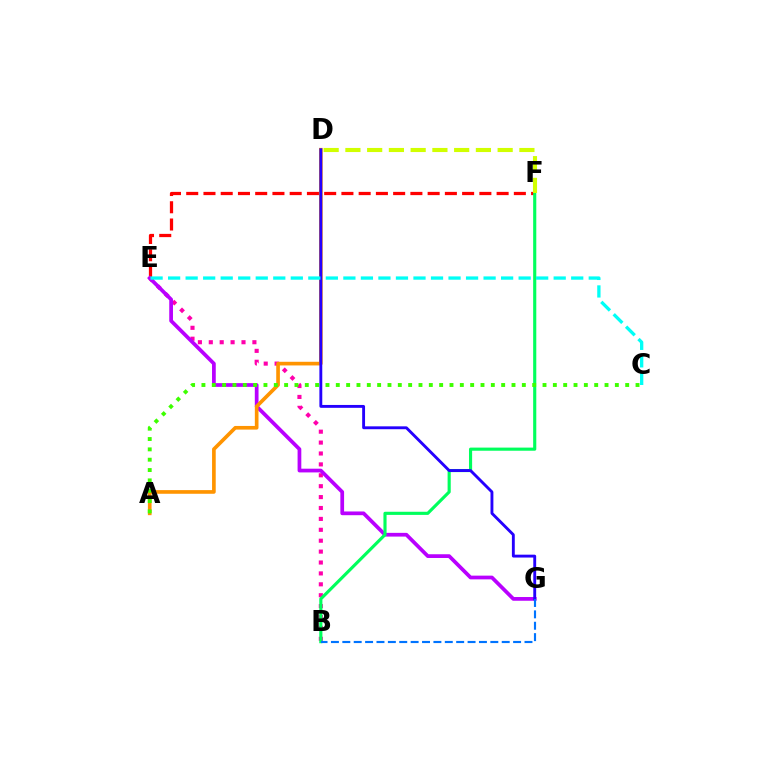{('B', 'E'): [{'color': '#ff00ac', 'line_style': 'dotted', 'thickness': 2.96}], ('E', 'F'): [{'color': '#ff0000', 'line_style': 'dashed', 'thickness': 2.34}], ('E', 'G'): [{'color': '#b900ff', 'line_style': 'solid', 'thickness': 2.68}], ('A', 'D'): [{'color': '#ff9400', 'line_style': 'solid', 'thickness': 2.63}], ('B', 'F'): [{'color': '#00ff5c', 'line_style': 'solid', 'thickness': 2.26}], ('D', 'G'): [{'color': '#2500ff', 'line_style': 'solid', 'thickness': 2.07}], ('D', 'F'): [{'color': '#d1ff00', 'line_style': 'dashed', 'thickness': 2.95}], ('B', 'G'): [{'color': '#0074ff', 'line_style': 'dashed', 'thickness': 1.55}], ('C', 'E'): [{'color': '#00fff6', 'line_style': 'dashed', 'thickness': 2.38}], ('A', 'C'): [{'color': '#3dff00', 'line_style': 'dotted', 'thickness': 2.81}]}